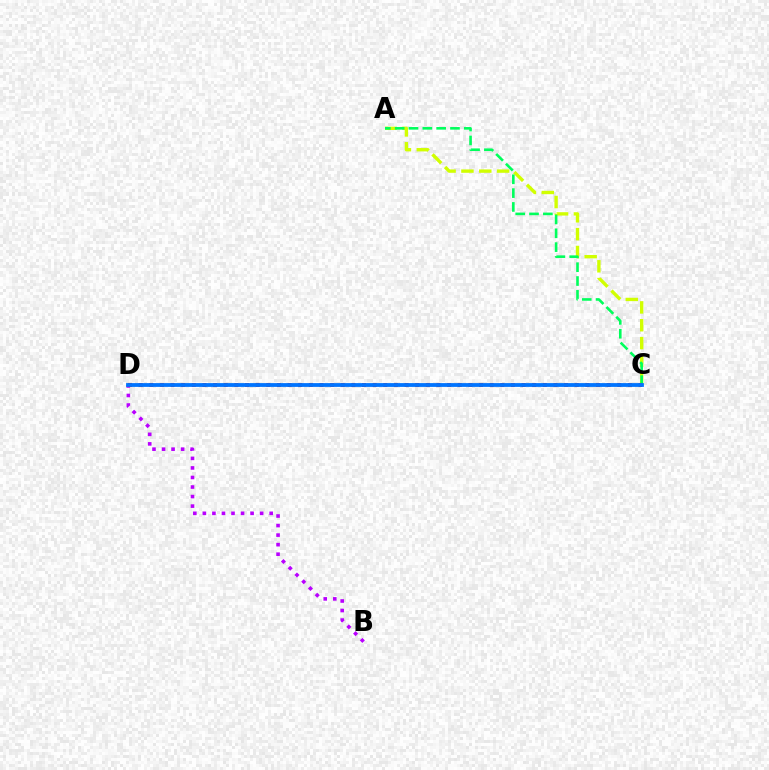{('A', 'C'): [{'color': '#d1ff00', 'line_style': 'dashed', 'thickness': 2.42}, {'color': '#00ff5c', 'line_style': 'dashed', 'thickness': 1.88}], ('B', 'D'): [{'color': '#b900ff', 'line_style': 'dotted', 'thickness': 2.59}], ('C', 'D'): [{'color': '#ff0000', 'line_style': 'dotted', 'thickness': 2.89}, {'color': '#0074ff', 'line_style': 'solid', 'thickness': 2.73}]}